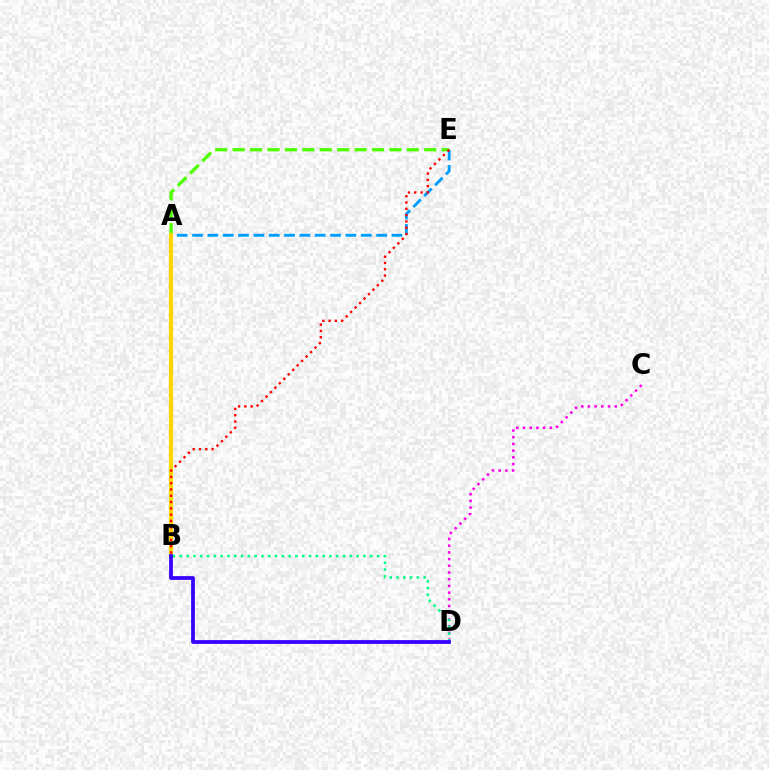{('C', 'D'): [{'color': '#ff00ed', 'line_style': 'dotted', 'thickness': 1.82}], ('A', 'E'): [{'color': '#4fff00', 'line_style': 'dashed', 'thickness': 2.37}, {'color': '#009eff', 'line_style': 'dashed', 'thickness': 2.08}], ('A', 'B'): [{'color': '#ffd500', 'line_style': 'solid', 'thickness': 2.98}], ('B', 'D'): [{'color': '#00ff86', 'line_style': 'dotted', 'thickness': 1.85}, {'color': '#3700ff', 'line_style': 'solid', 'thickness': 2.71}], ('B', 'E'): [{'color': '#ff0000', 'line_style': 'dotted', 'thickness': 1.71}]}